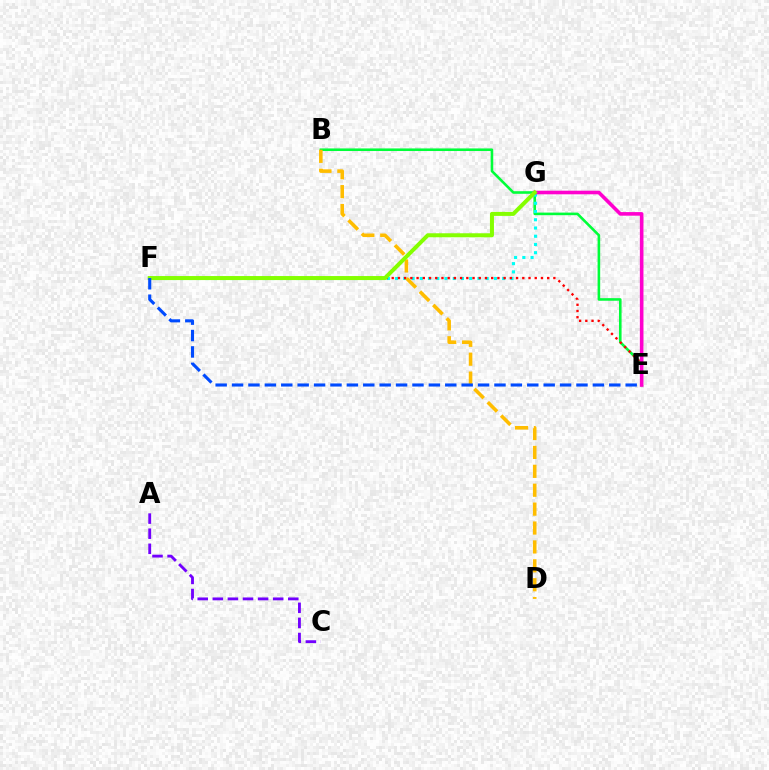{('B', 'E'): [{'color': '#00ff39', 'line_style': 'solid', 'thickness': 1.87}], ('F', 'G'): [{'color': '#00fff6', 'line_style': 'dotted', 'thickness': 2.24}, {'color': '#84ff00', 'line_style': 'solid', 'thickness': 2.89}], ('E', 'F'): [{'color': '#ff0000', 'line_style': 'dotted', 'thickness': 1.69}, {'color': '#004bff', 'line_style': 'dashed', 'thickness': 2.23}], ('E', 'G'): [{'color': '#ff00cf', 'line_style': 'solid', 'thickness': 2.59}], ('B', 'D'): [{'color': '#ffbd00', 'line_style': 'dashed', 'thickness': 2.57}], ('A', 'C'): [{'color': '#7200ff', 'line_style': 'dashed', 'thickness': 2.05}]}